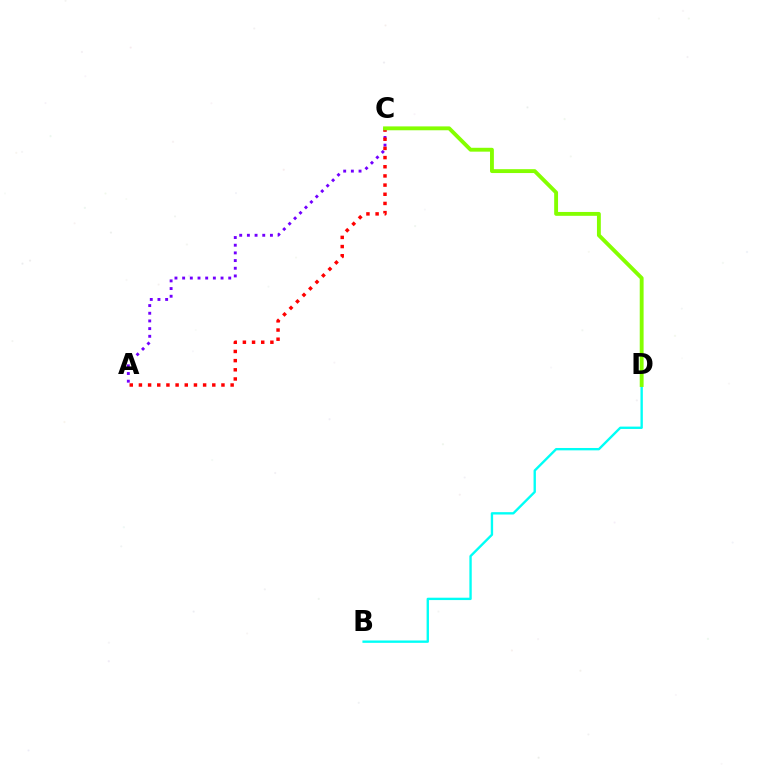{('A', 'C'): [{'color': '#7200ff', 'line_style': 'dotted', 'thickness': 2.09}, {'color': '#ff0000', 'line_style': 'dotted', 'thickness': 2.49}], ('B', 'D'): [{'color': '#00fff6', 'line_style': 'solid', 'thickness': 1.7}], ('C', 'D'): [{'color': '#84ff00', 'line_style': 'solid', 'thickness': 2.79}]}